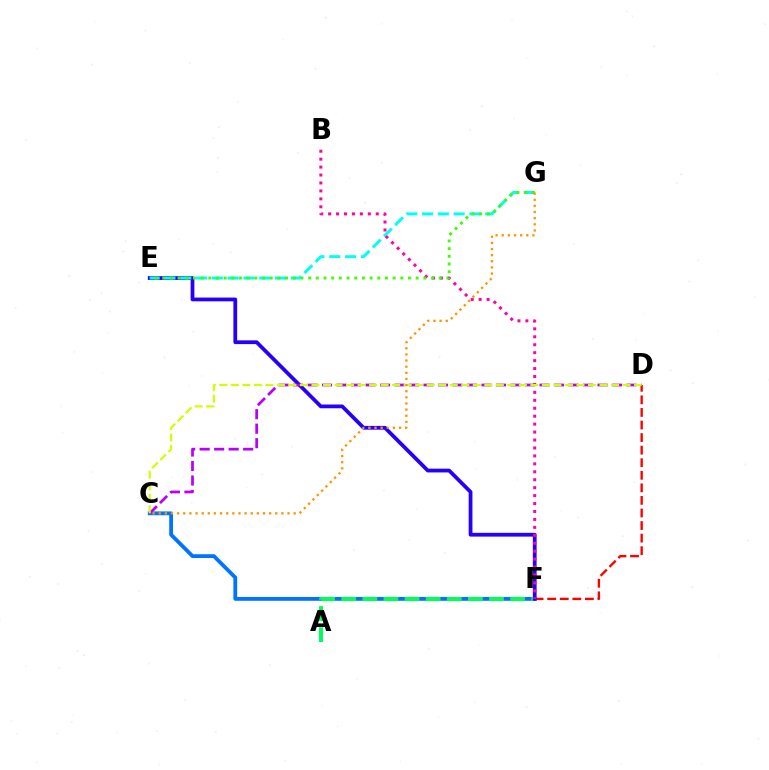{('D', 'F'): [{'color': '#ff0000', 'line_style': 'dashed', 'thickness': 1.71}], ('C', 'F'): [{'color': '#0074ff', 'line_style': 'solid', 'thickness': 2.74}], ('A', 'F'): [{'color': '#00ff5c', 'line_style': 'dashed', 'thickness': 2.87}], ('E', 'F'): [{'color': '#2500ff', 'line_style': 'solid', 'thickness': 2.71}], ('E', 'G'): [{'color': '#00fff6', 'line_style': 'dashed', 'thickness': 2.14}, {'color': '#3dff00', 'line_style': 'dotted', 'thickness': 2.09}], ('B', 'F'): [{'color': '#ff00ac', 'line_style': 'dotted', 'thickness': 2.16}], ('C', 'D'): [{'color': '#b900ff', 'line_style': 'dashed', 'thickness': 1.97}, {'color': '#d1ff00', 'line_style': 'dashed', 'thickness': 1.57}], ('C', 'G'): [{'color': '#ff9400', 'line_style': 'dotted', 'thickness': 1.67}]}